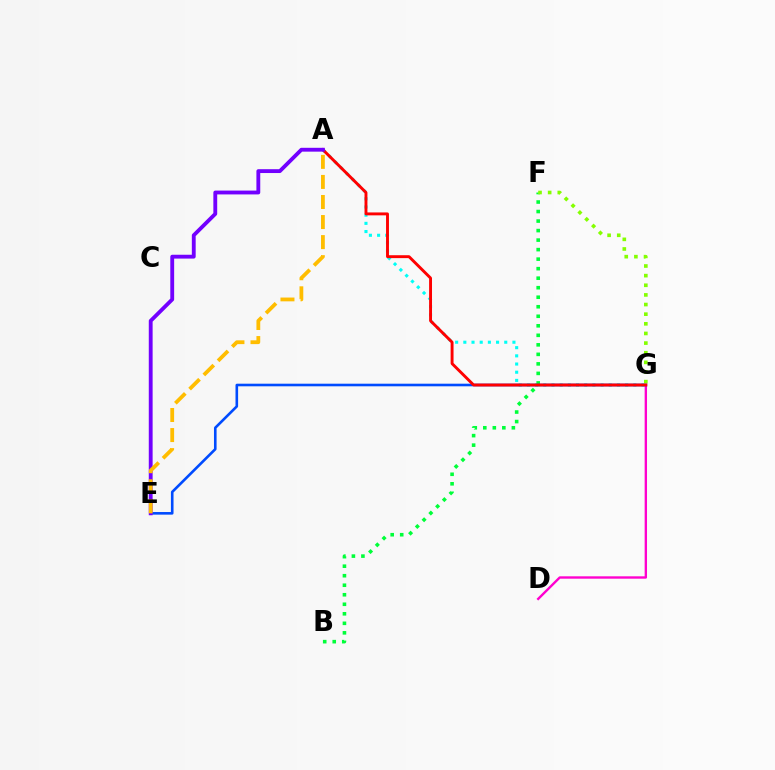{('D', 'G'): [{'color': '#ff00cf', 'line_style': 'solid', 'thickness': 1.71}], ('A', 'G'): [{'color': '#00fff6', 'line_style': 'dotted', 'thickness': 2.22}, {'color': '#ff0000', 'line_style': 'solid', 'thickness': 2.09}], ('B', 'F'): [{'color': '#00ff39', 'line_style': 'dotted', 'thickness': 2.59}], ('F', 'G'): [{'color': '#84ff00', 'line_style': 'dotted', 'thickness': 2.62}], ('E', 'G'): [{'color': '#004bff', 'line_style': 'solid', 'thickness': 1.88}], ('A', 'E'): [{'color': '#7200ff', 'line_style': 'solid', 'thickness': 2.77}, {'color': '#ffbd00', 'line_style': 'dashed', 'thickness': 2.72}]}